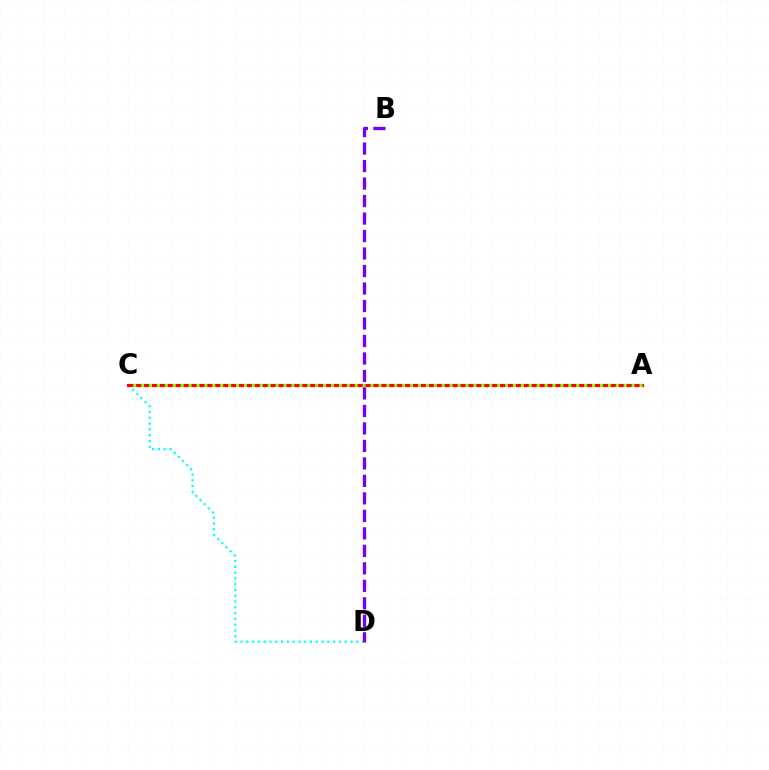{('C', 'D'): [{'color': '#00fff6', 'line_style': 'dotted', 'thickness': 1.57}], ('A', 'C'): [{'color': '#ff0000', 'line_style': 'solid', 'thickness': 2.27}, {'color': '#84ff00', 'line_style': 'dotted', 'thickness': 2.15}], ('B', 'D'): [{'color': '#7200ff', 'line_style': 'dashed', 'thickness': 2.38}]}